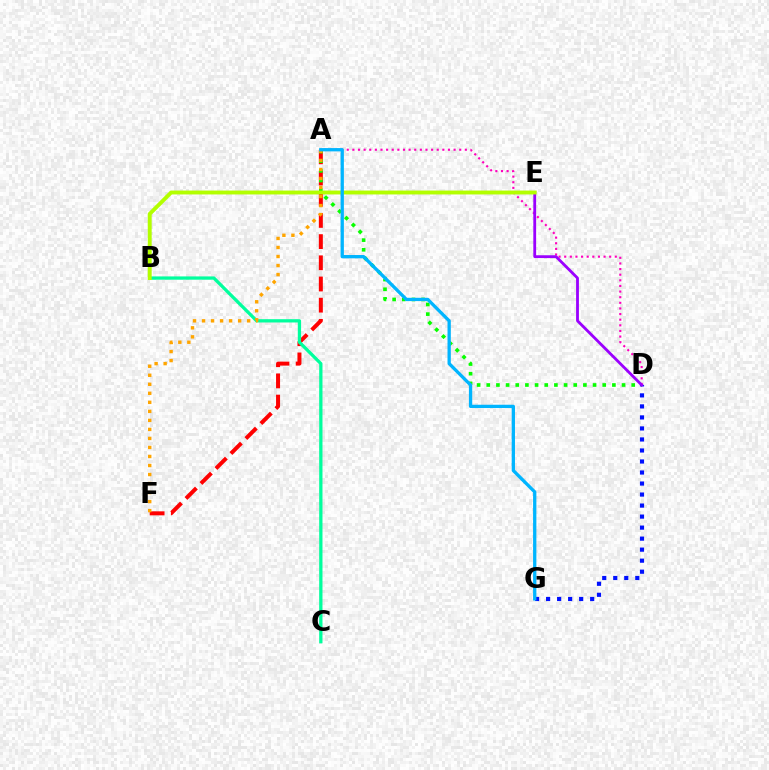{('A', 'F'): [{'color': '#ff0000', 'line_style': 'dashed', 'thickness': 2.88}, {'color': '#ffa500', 'line_style': 'dotted', 'thickness': 2.45}], ('A', 'D'): [{'color': '#08ff00', 'line_style': 'dotted', 'thickness': 2.63}, {'color': '#ff00bd', 'line_style': 'dotted', 'thickness': 1.53}], ('B', 'C'): [{'color': '#00ff9d', 'line_style': 'solid', 'thickness': 2.37}], ('D', 'G'): [{'color': '#0010ff', 'line_style': 'dotted', 'thickness': 2.99}], ('D', 'E'): [{'color': '#9b00ff', 'line_style': 'solid', 'thickness': 2.03}], ('B', 'E'): [{'color': '#b3ff00', 'line_style': 'solid', 'thickness': 2.81}], ('A', 'G'): [{'color': '#00b5ff', 'line_style': 'solid', 'thickness': 2.38}]}